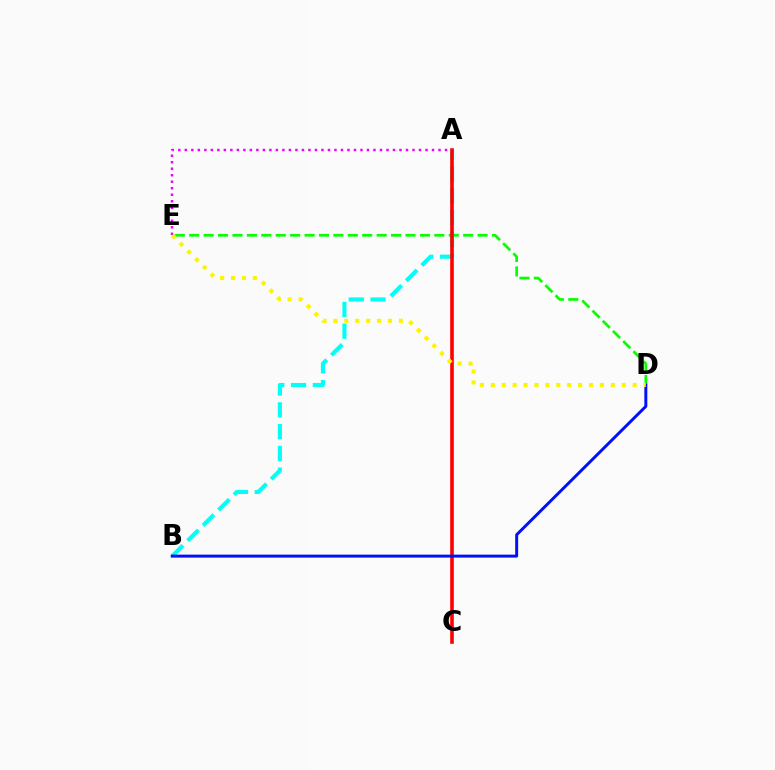{('A', 'B'): [{'color': '#00fff6', 'line_style': 'dashed', 'thickness': 2.96}], ('D', 'E'): [{'color': '#08ff00', 'line_style': 'dashed', 'thickness': 1.96}, {'color': '#fcf500', 'line_style': 'dotted', 'thickness': 2.96}], ('A', 'C'): [{'color': '#ff0000', 'line_style': 'solid', 'thickness': 2.6}], ('A', 'E'): [{'color': '#ee00ff', 'line_style': 'dotted', 'thickness': 1.77}], ('B', 'D'): [{'color': '#0010ff', 'line_style': 'solid', 'thickness': 2.13}]}